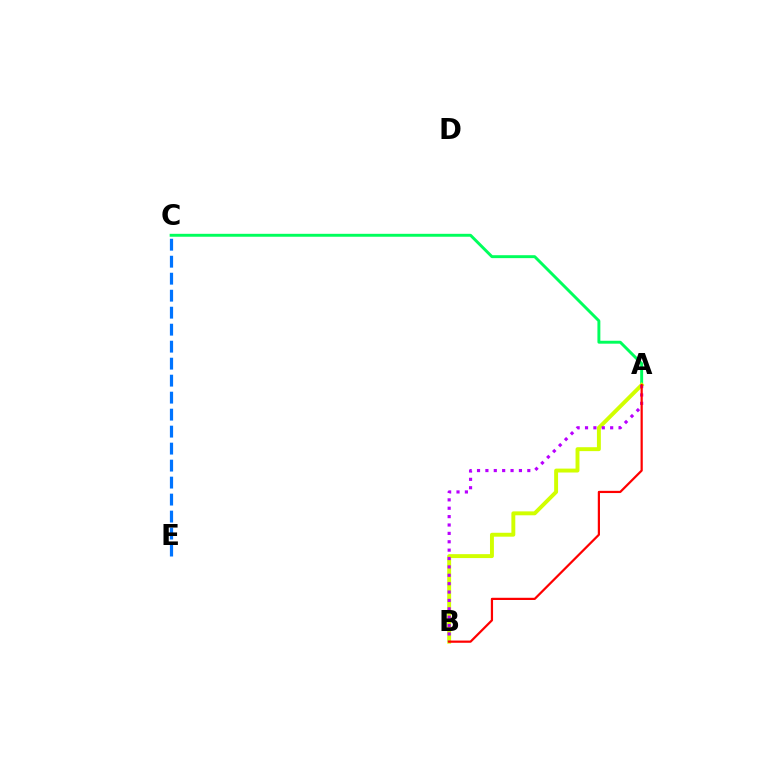{('A', 'C'): [{'color': '#00ff5c', 'line_style': 'solid', 'thickness': 2.11}], ('A', 'B'): [{'color': '#d1ff00', 'line_style': 'solid', 'thickness': 2.82}, {'color': '#b900ff', 'line_style': 'dotted', 'thickness': 2.28}, {'color': '#ff0000', 'line_style': 'solid', 'thickness': 1.6}], ('C', 'E'): [{'color': '#0074ff', 'line_style': 'dashed', 'thickness': 2.31}]}